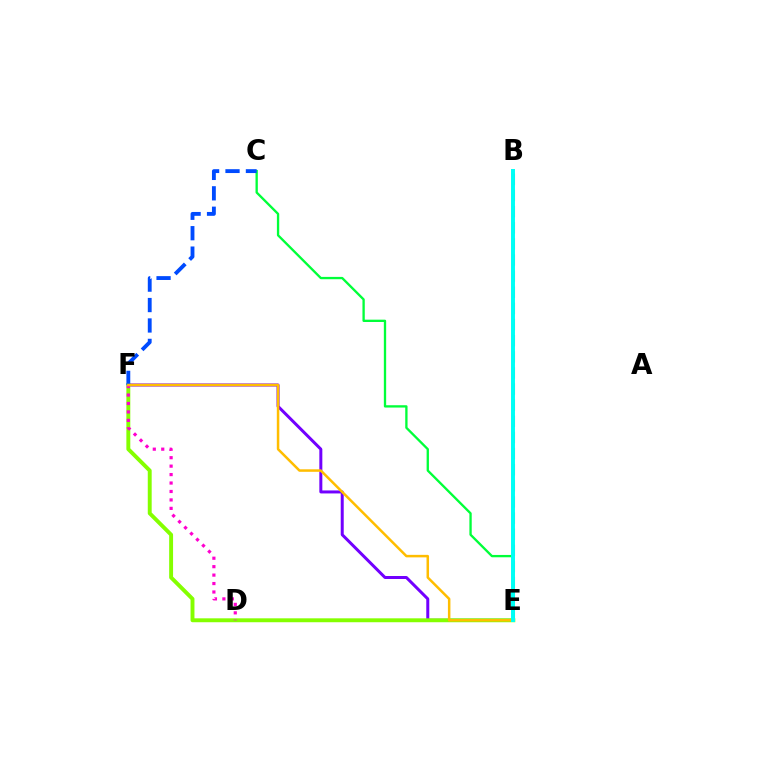{('B', 'E'): [{'color': '#ff0000', 'line_style': 'dashed', 'thickness': 2.19}, {'color': '#00fff6', 'line_style': 'solid', 'thickness': 2.85}], ('C', 'E'): [{'color': '#00ff39', 'line_style': 'solid', 'thickness': 1.67}], ('E', 'F'): [{'color': '#7200ff', 'line_style': 'solid', 'thickness': 2.16}, {'color': '#84ff00', 'line_style': 'solid', 'thickness': 2.82}, {'color': '#ffbd00', 'line_style': 'solid', 'thickness': 1.81}], ('D', 'F'): [{'color': '#ff00cf', 'line_style': 'dotted', 'thickness': 2.29}], ('C', 'F'): [{'color': '#004bff', 'line_style': 'dashed', 'thickness': 2.77}]}